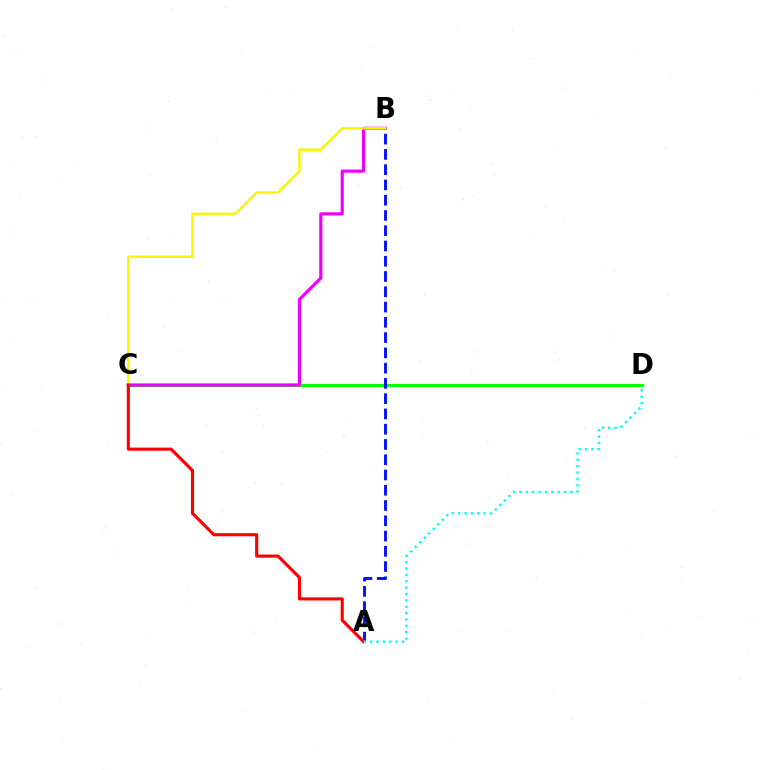{('C', 'D'): [{'color': '#08ff00', 'line_style': 'solid', 'thickness': 2.24}], ('A', 'B'): [{'color': '#0010ff', 'line_style': 'dashed', 'thickness': 2.07}], ('B', 'C'): [{'color': '#ee00ff', 'line_style': 'solid', 'thickness': 2.29}, {'color': '#fcf500', 'line_style': 'solid', 'thickness': 1.79}], ('A', 'C'): [{'color': '#ff0000', 'line_style': 'solid', 'thickness': 2.24}], ('A', 'D'): [{'color': '#00fff6', 'line_style': 'dotted', 'thickness': 1.73}]}